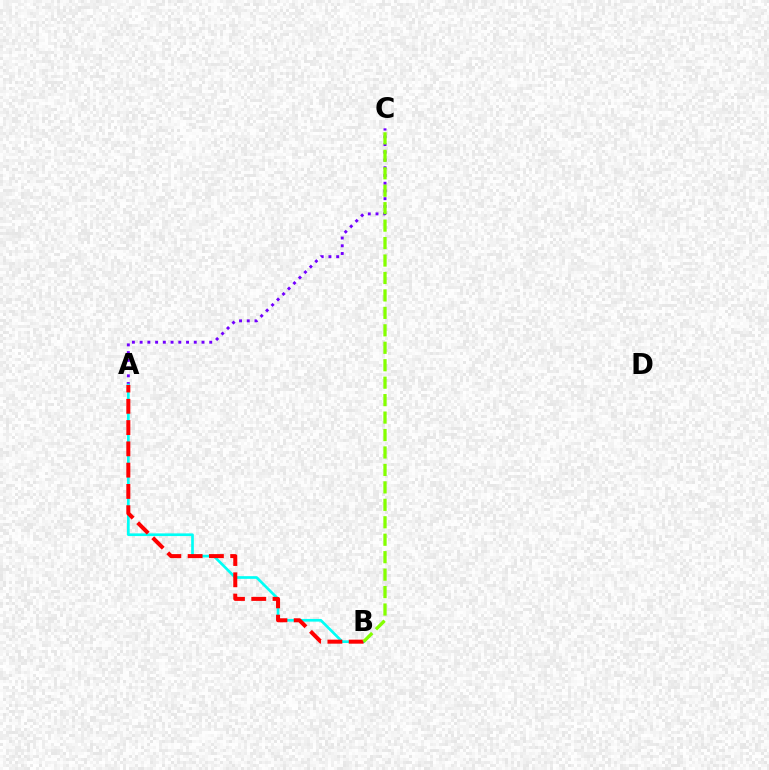{('A', 'C'): [{'color': '#7200ff', 'line_style': 'dotted', 'thickness': 2.1}], ('A', 'B'): [{'color': '#00fff6', 'line_style': 'solid', 'thickness': 1.93}, {'color': '#ff0000', 'line_style': 'dashed', 'thickness': 2.89}], ('B', 'C'): [{'color': '#84ff00', 'line_style': 'dashed', 'thickness': 2.37}]}